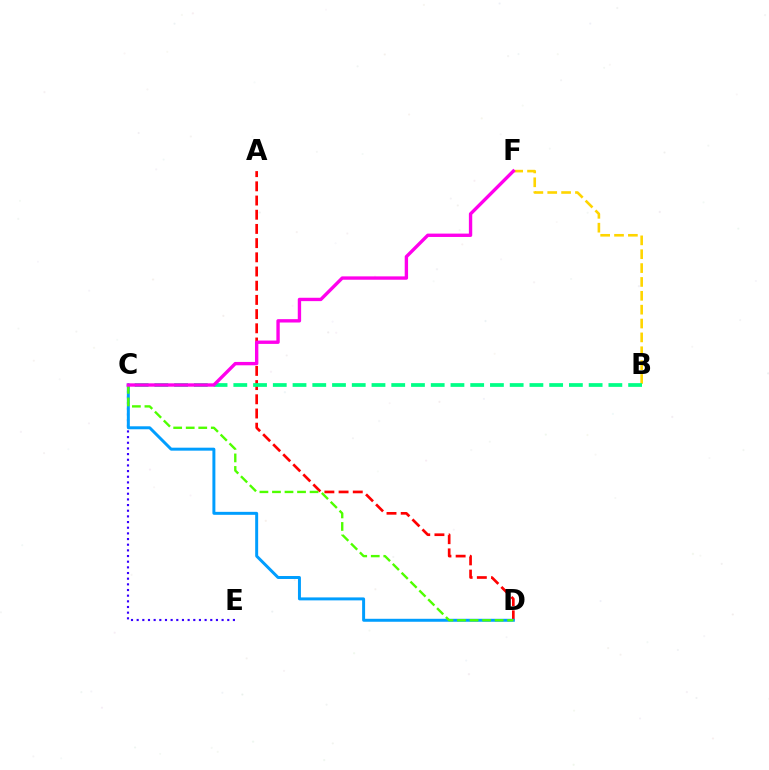{('A', 'D'): [{'color': '#ff0000', 'line_style': 'dashed', 'thickness': 1.93}], ('B', 'F'): [{'color': '#ffd500', 'line_style': 'dashed', 'thickness': 1.88}], ('C', 'E'): [{'color': '#3700ff', 'line_style': 'dotted', 'thickness': 1.54}], ('B', 'C'): [{'color': '#00ff86', 'line_style': 'dashed', 'thickness': 2.68}], ('C', 'D'): [{'color': '#009eff', 'line_style': 'solid', 'thickness': 2.14}, {'color': '#4fff00', 'line_style': 'dashed', 'thickness': 1.7}], ('C', 'F'): [{'color': '#ff00ed', 'line_style': 'solid', 'thickness': 2.42}]}